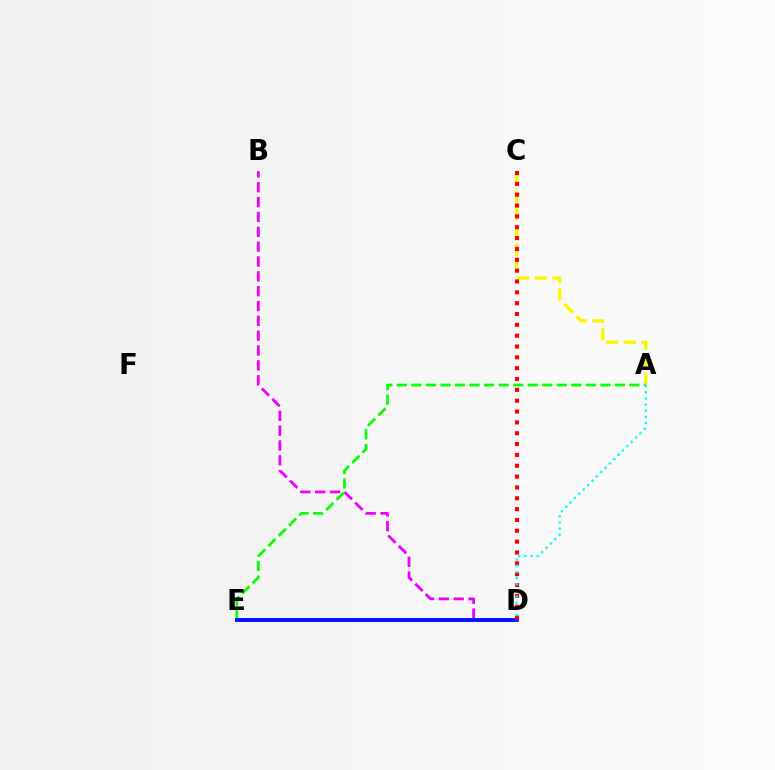{('A', 'C'): [{'color': '#fcf500', 'line_style': 'dashed', 'thickness': 2.39}], ('A', 'E'): [{'color': '#08ff00', 'line_style': 'dashed', 'thickness': 1.97}], ('B', 'D'): [{'color': '#ee00ff', 'line_style': 'dashed', 'thickness': 2.02}], ('D', 'E'): [{'color': '#0010ff', 'line_style': 'solid', 'thickness': 2.8}], ('C', 'D'): [{'color': '#ff0000', 'line_style': 'dotted', 'thickness': 2.95}], ('A', 'D'): [{'color': '#00fff6', 'line_style': 'dotted', 'thickness': 1.67}]}